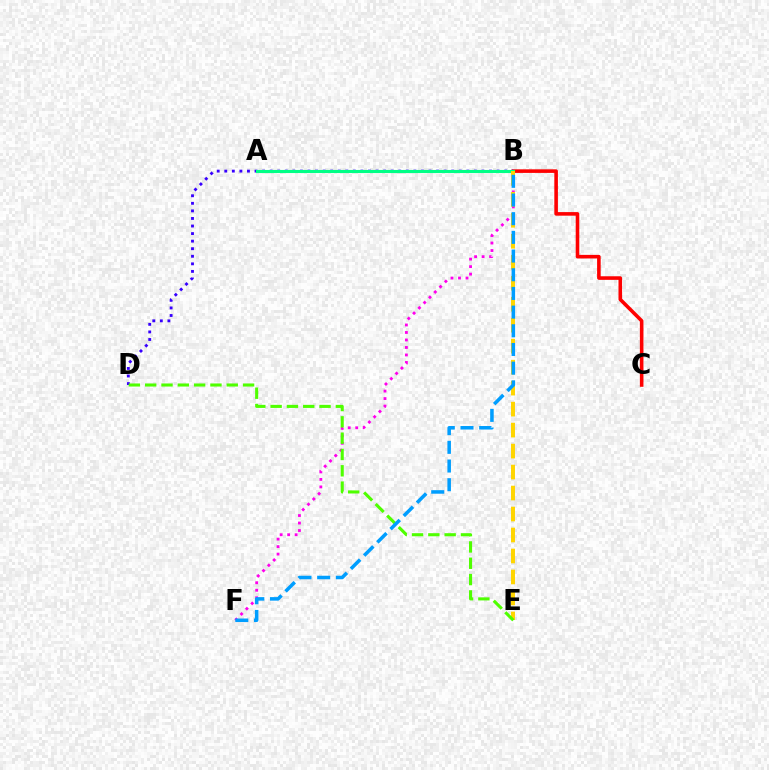{('B', 'F'): [{'color': '#ff00ed', 'line_style': 'dotted', 'thickness': 2.04}, {'color': '#009eff', 'line_style': 'dashed', 'thickness': 2.54}], ('B', 'C'): [{'color': '#ff0000', 'line_style': 'solid', 'thickness': 2.58}], ('B', 'D'): [{'color': '#3700ff', 'line_style': 'dotted', 'thickness': 2.06}], ('A', 'B'): [{'color': '#00ff86', 'line_style': 'solid', 'thickness': 2.22}], ('B', 'E'): [{'color': '#ffd500', 'line_style': 'dashed', 'thickness': 2.85}], ('D', 'E'): [{'color': '#4fff00', 'line_style': 'dashed', 'thickness': 2.22}]}